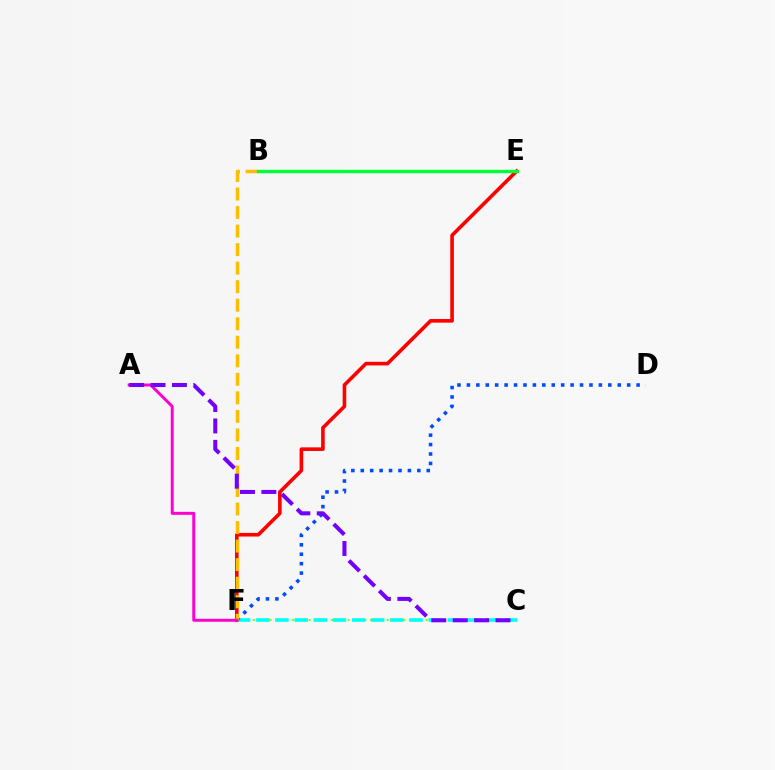{('C', 'F'): [{'color': '#84ff00', 'line_style': 'dotted', 'thickness': 1.52}, {'color': '#00fff6', 'line_style': 'dashed', 'thickness': 2.6}], ('E', 'F'): [{'color': '#ff0000', 'line_style': 'solid', 'thickness': 2.6}], ('D', 'F'): [{'color': '#004bff', 'line_style': 'dotted', 'thickness': 2.56}], ('B', 'F'): [{'color': '#ffbd00', 'line_style': 'dashed', 'thickness': 2.52}], ('A', 'F'): [{'color': '#ff00cf', 'line_style': 'solid', 'thickness': 2.14}], ('B', 'E'): [{'color': '#00ff39', 'line_style': 'solid', 'thickness': 2.42}], ('A', 'C'): [{'color': '#7200ff', 'line_style': 'dashed', 'thickness': 2.91}]}